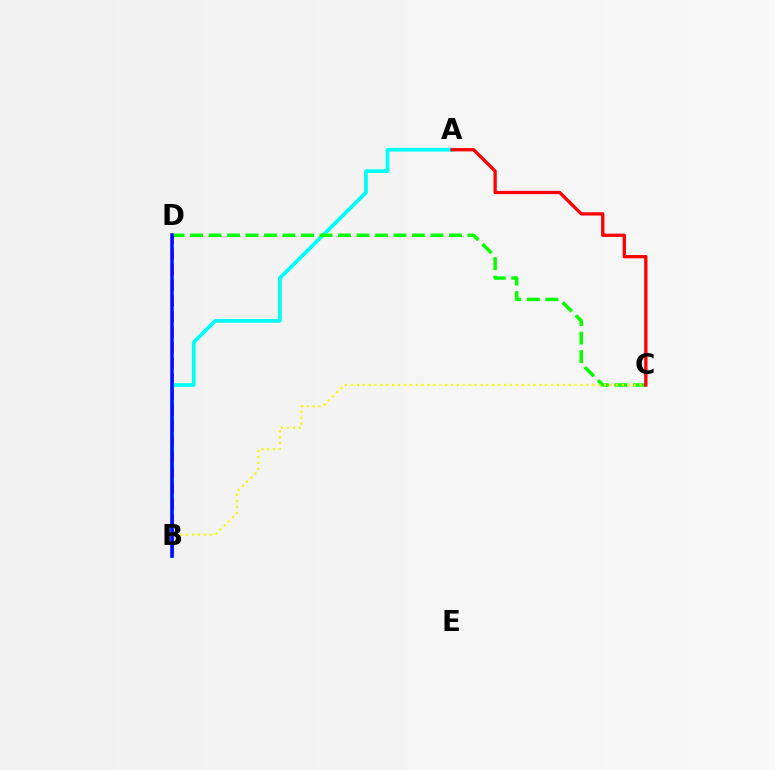{('A', 'B'): [{'color': '#00fff6', 'line_style': 'solid', 'thickness': 2.69}], ('C', 'D'): [{'color': '#08ff00', 'line_style': 'dashed', 'thickness': 2.51}], ('B', 'C'): [{'color': '#fcf500', 'line_style': 'dotted', 'thickness': 1.6}], ('A', 'C'): [{'color': '#ff0000', 'line_style': 'solid', 'thickness': 2.37}], ('B', 'D'): [{'color': '#ee00ff', 'line_style': 'dashed', 'thickness': 2.12}, {'color': '#0010ff', 'line_style': 'solid', 'thickness': 2.54}]}